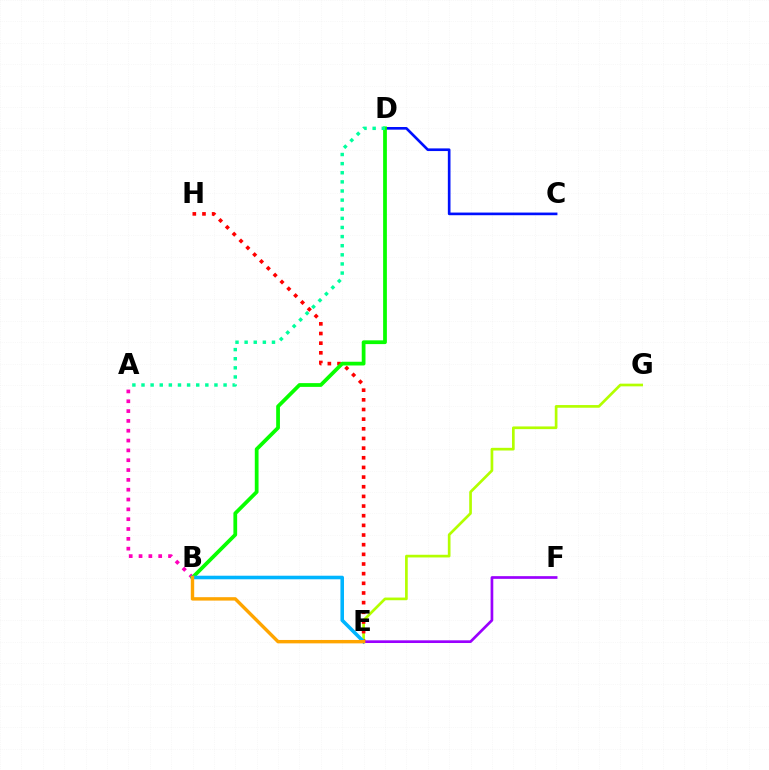{('E', 'G'): [{'color': '#b3ff00', 'line_style': 'solid', 'thickness': 1.93}], ('E', 'H'): [{'color': '#ff0000', 'line_style': 'dotted', 'thickness': 2.62}], ('C', 'D'): [{'color': '#0010ff', 'line_style': 'solid', 'thickness': 1.91}], ('A', 'B'): [{'color': '#ff00bd', 'line_style': 'dotted', 'thickness': 2.67}], ('B', 'D'): [{'color': '#08ff00', 'line_style': 'solid', 'thickness': 2.7}], ('A', 'D'): [{'color': '#00ff9d', 'line_style': 'dotted', 'thickness': 2.48}], ('B', 'E'): [{'color': '#00b5ff', 'line_style': 'solid', 'thickness': 2.57}, {'color': '#ffa500', 'line_style': 'solid', 'thickness': 2.45}], ('E', 'F'): [{'color': '#9b00ff', 'line_style': 'solid', 'thickness': 1.94}]}